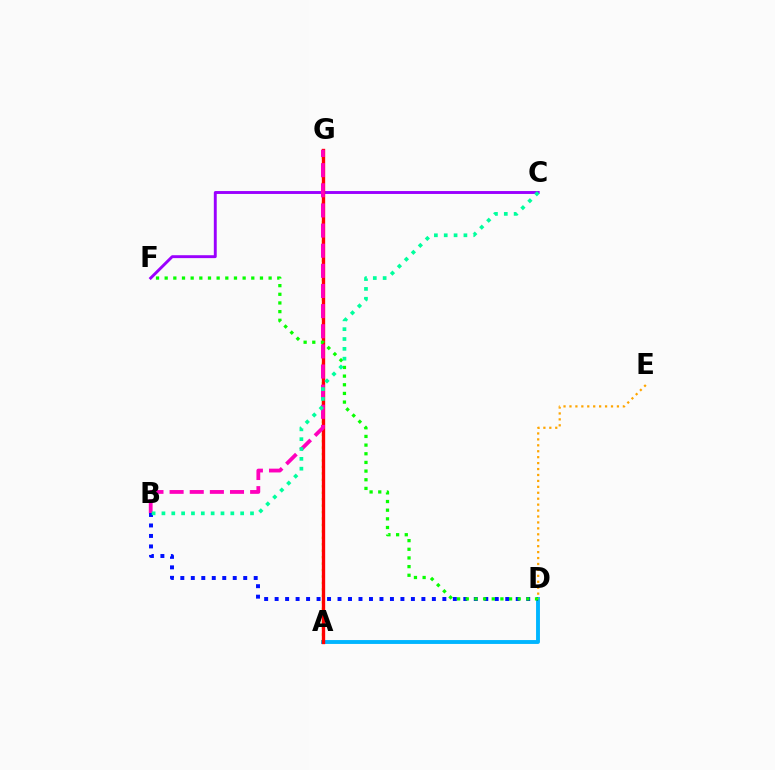{('C', 'F'): [{'color': '#9b00ff', 'line_style': 'solid', 'thickness': 2.09}], ('A', 'D'): [{'color': '#00b5ff', 'line_style': 'solid', 'thickness': 2.79}], ('A', 'G'): [{'color': '#b3ff00', 'line_style': 'dotted', 'thickness': 1.75}, {'color': '#ff0000', 'line_style': 'solid', 'thickness': 2.41}], ('B', 'G'): [{'color': '#ff00bd', 'line_style': 'dashed', 'thickness': 2.74}], ('B', 'D'): [{'color': '#0010ff', 'line_style': 'dotted', 'thickness': 2.85}], ('D', 'F'): [{'color': '#08ff00', 'line_style': 'dotted', 'thickness': 2.35}], ('B', 'C'): [{'color': '#00ff9d', 'line_style': 'dotted', 'thickness': 2.67}], ('D', 'E'): [{'color': '#ffa500', 'line_style': 'dotted', 'thickness': 1.61}]}